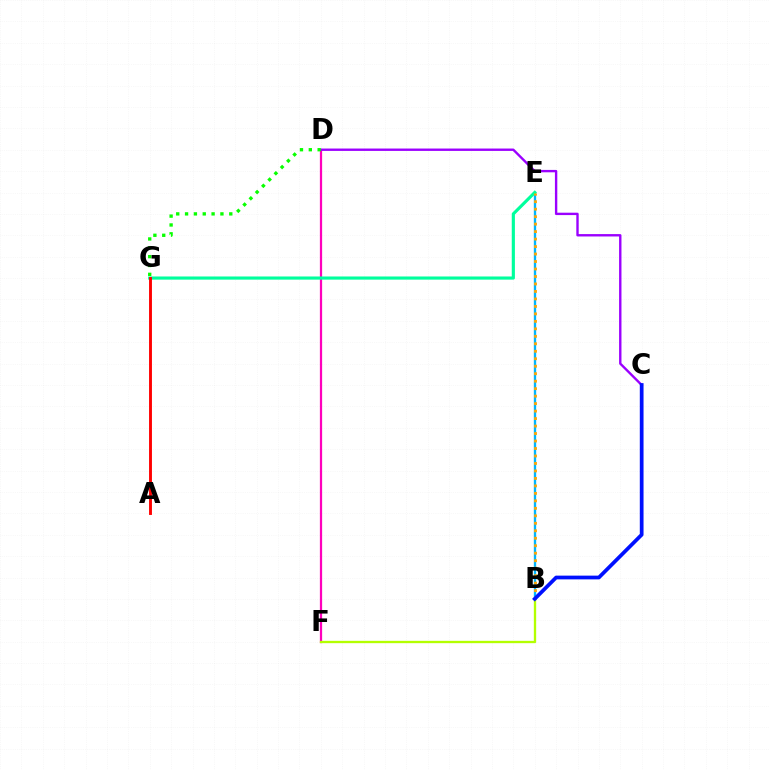{('B', 'E'): [{'color': '#00b5ff', 'line_style': 'solid', 'thickness': 1.69}, {'color': '#ffa500', 'line_style': 'dotted', 'thickness': 2.03}], ('D', 'F'): [{'color': '#ff00bd', 'line_style': 'solid', 'thickness': 1.61}], ('E', 'G'): [{'color': '#00ff9d', 'line_style': 'solid', 'thickness': 2.27}], ('A', 'G'): [{'color': '#ff0000', 'line_style': 'solid', 'thickness': 2.08}], ('C', 'D'): [{'color': '#9b00ff', 'line_style': 'solid', 'thickness': 1.72}], ('B', 'F'): [{'color': '#b3ff00', 'line_style': 'solid', 'thickness': 1.68}], ('D', 'G'): [{'color': '#08ff00', 'line_style': 'dotted', 'thickness': 2.4}], ('B', 'C'): [{'color': '#0010ff', 'line_style': 'solid', 'thickness': 2.69}]}